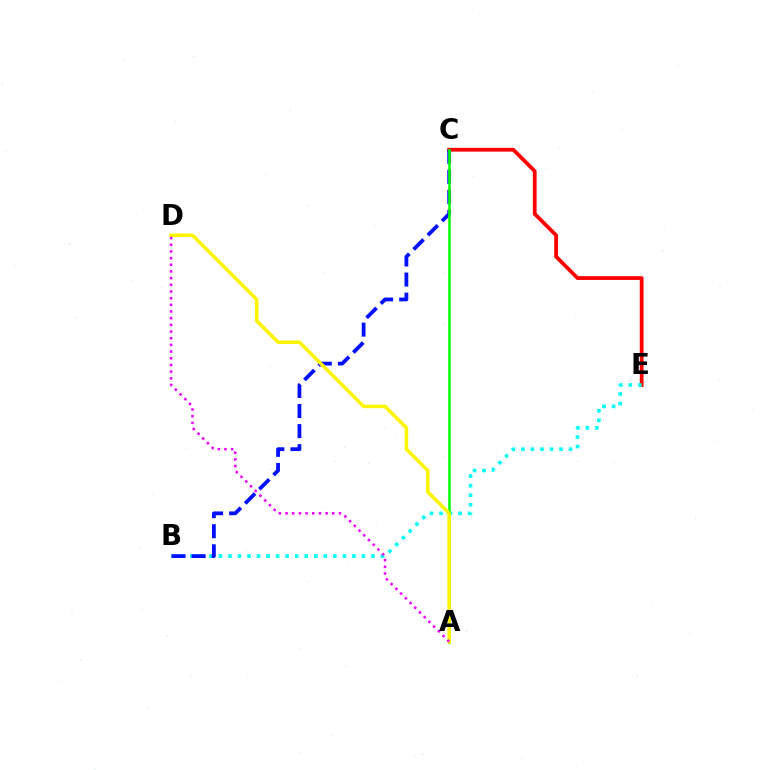{('C', 'E'): [{'color': '#ff0000', 'line_style': 'solid', 'thickness': 2.71}], ('B', 'E'): [{'color': '#00fff6', 'line_style': 'dotted', 'thickness': 2.59}], ('B', 'C'): [{'color': '#0010ff', 'line_style': 'dashed', 'thickness': 2.73}], ('A', 'C'): [{'color': '#08ff00', 'line_style': 'solid', 'thickness': 1.86}], ('A', 'D'): [{'color': '#fcf500', 'line_style': 'solid', 'thickness': 2.55}, {'color': '#ee00ff', 'line_style': 'dotted', 'thickness': 1.81}]}